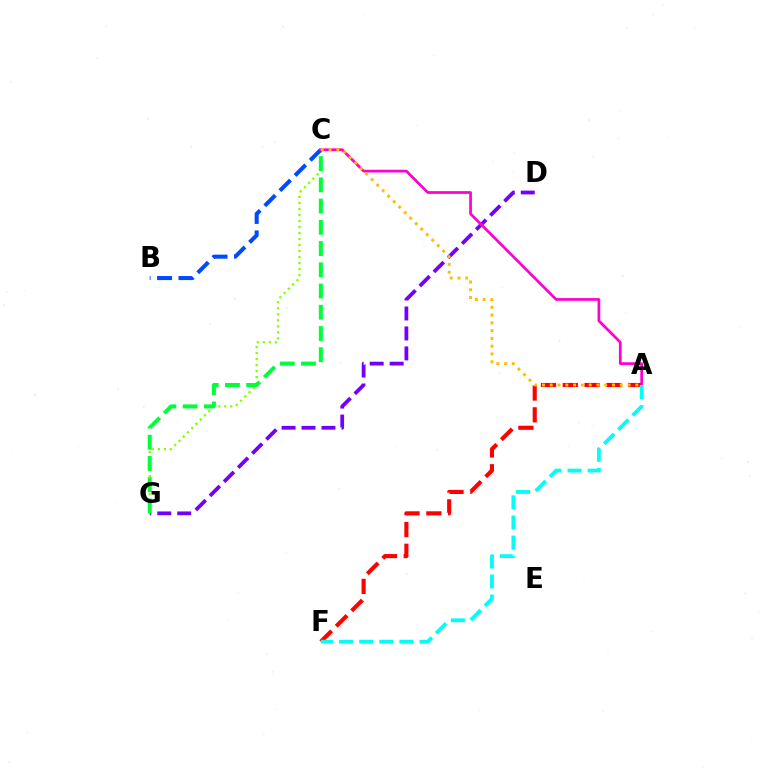{('C', 'G'): [{'color': '#84ff00', 'line_style': 'dotted', 'thickness': 1.63}, {'color': '#00ff39', 'line_style': 'dashed', 'thickness': 2.88}], ('D', 'G'): [{'color': '#7200ff', 'line_style': 'dashed', 'thickness': 2.71}], ('B', 'C'): [{'color': '#004bff', 'line_style': 'dashed', 'thickness': 2.91}], ('A', 'F'): [{'color': '#ff0000', 'line_style': 'dashed', 'thickness': 2.96}, {'color': '#00fff6', 'line_style': 'dashed', 'thickness': 2.73}], ('A', 'C'): [{'color': '#ff00cf', 'line_style': 'solid', 'thickness': 1.96}, {'color': '#ffbd00', 'line_style': 'dotted', 'thickness': 2.11}]}